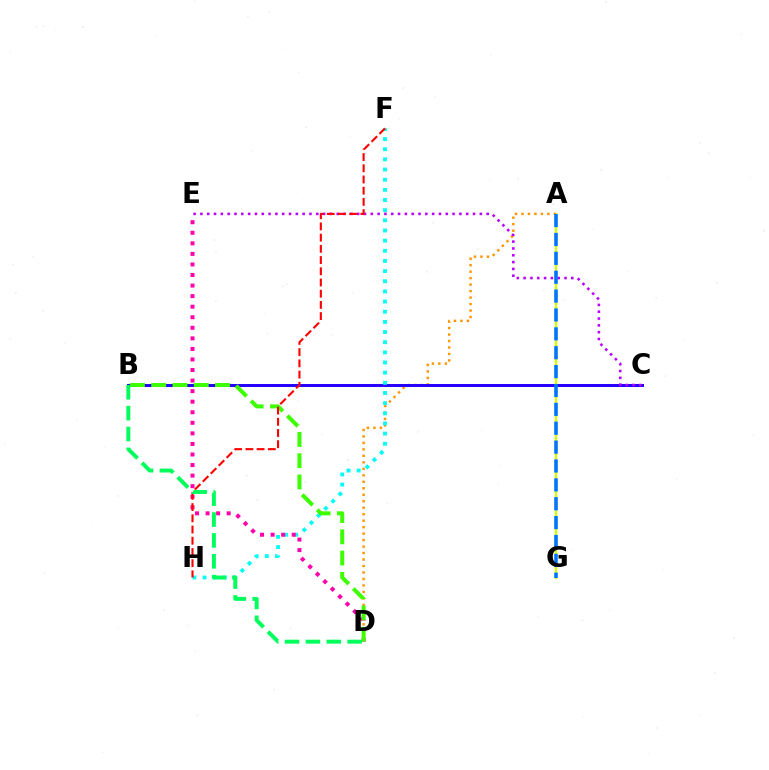{('A', 'G'): [{'color': '#d1ff00', 'line_style': 'solid', 'thickness': 1.72}, {'color': '#0074ff', 'line_style': 'dashed', 'thickness': 2.56}], ('A', 'D'): [{'color': '#ff9400', 'line_style': 'dotted', 'thickness': 1.76}], ('B', 'C'): [{'color': '#2500ff', 'line_style': 'solid', 'thickness': 2.14}], ('F', 'H'): [{'color': '#00fff6', 'line_style': 'dotted', 'thickness': 2.76}, {'color': '#ff0000', 'line_style': 'dashed', 'thickness': 1.52}], ('C', 'E'): [{'color': '#b900ff', 'line_style': 'dotted', 'thickness': 1.85}], ('D', 'E'): [{'color': '#ff00ac', 'line_style': 'dotted', 'thickness': 2.87}], ('B', 'D'): [{'color': '#3dff00', 'line_style': 'dashed', 'thickness': 2.89}, {'color': '#00ff5c', 'line_style': 'dashed', 'thickness': 2.83}]}